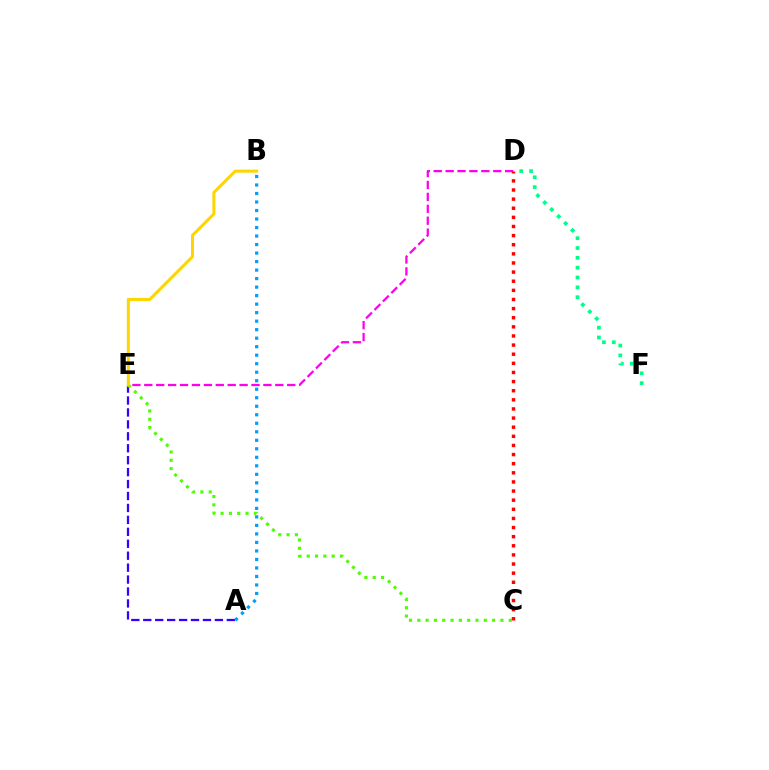{('D', 'E'): [{'color': '#ff00ed', 'line_style': 'dashed', 'thickness': 1.62}], ('D', 'F'): [{'color': '#00ff86', 'line_style': 'dotted', 'thickness': 2.67}], ('A', 'E'): [{'color': '#3700ff', 'line_style': 'dashed', 'thickness': 1.62}], ('C', 'E'): [{'color': '#4fff00', 'line_style': 'dotted', 'thickness': 2.26}], ('A', 'B'): [{'color': '#009eff', 'line_style': 'dotted', 'thickness': 2.31}], ('C', 'D'): [{'color': '#ff0000', 'line_style': 'dotted', 'thickness': 2.48}], ('B', 'E'): [{'color': '#ffd500', 'line_style': 'solid', 'thickness': 2.19}]}